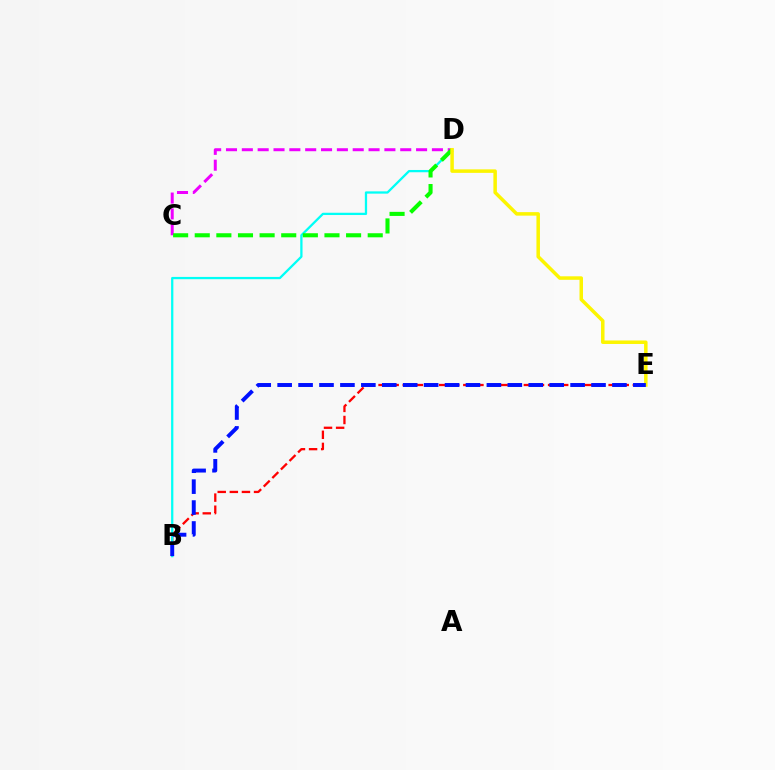{('C', 'D'): [{'color': '#ee00ff', 'line_style': 'dashed', 'thickness': 2.15}, {'color': '#08ff00', 'line_style': 'dashed', 'thickness': 2.94}], ('B', 'E'): [{'color': '#ff0000', 'line_style': 'dashed', 'thickness': 1.65}, {'color': '#0010ff', 'line_style': 'dashed', 'thickness': 2.84}], ('B', 'D'): [{'color': '#00fff6', 'line_style': 'solid', 'thickness': 1.64}], ('D', 'E'): [{'color': '#fcf500', 'line_style': 'solid', 'thickness': 2.52}]}